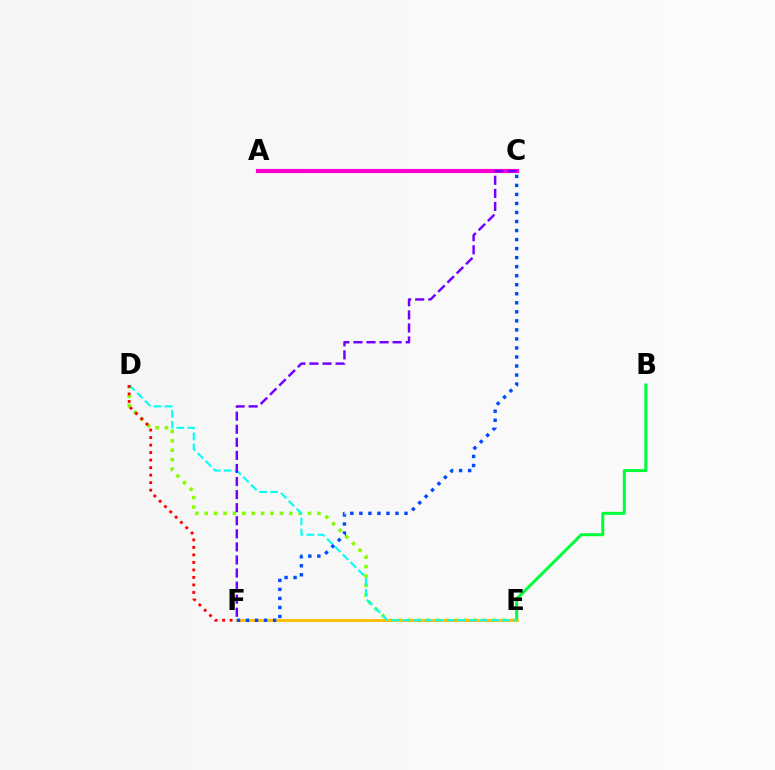{('B', 'E'): [{'color': '#00ff39', 'line_style': 'solid', 'thickness': 2.17}], ('D', 'E'): [{'color': '#84ff00', 'line_style': 'dotted', 'thickness': 2.55}, {'color': '#00fff6', 'line_style': 'dashed', 'thickness': 1.5}], ('E', 'F'): [{'color': '#ffbd00', 'line_style': 'solid', 'thickness': 2.05}], ('C', 'F'): [{'color': '#004bff', 'line_style': 'dotted', 'thickness': 2.45}, {'color': '#7200ff', 'line_style': 'dashed', 'thickness': 1.78}], ('A', 'C'): [{'color': '#ff00cf', 'line_style': 'solid', 'thickness': 2.98}], ('D', 'F'): [{'color': '#ff0000', 'line_style': 'dotted', 'thickness': 2.04}]}